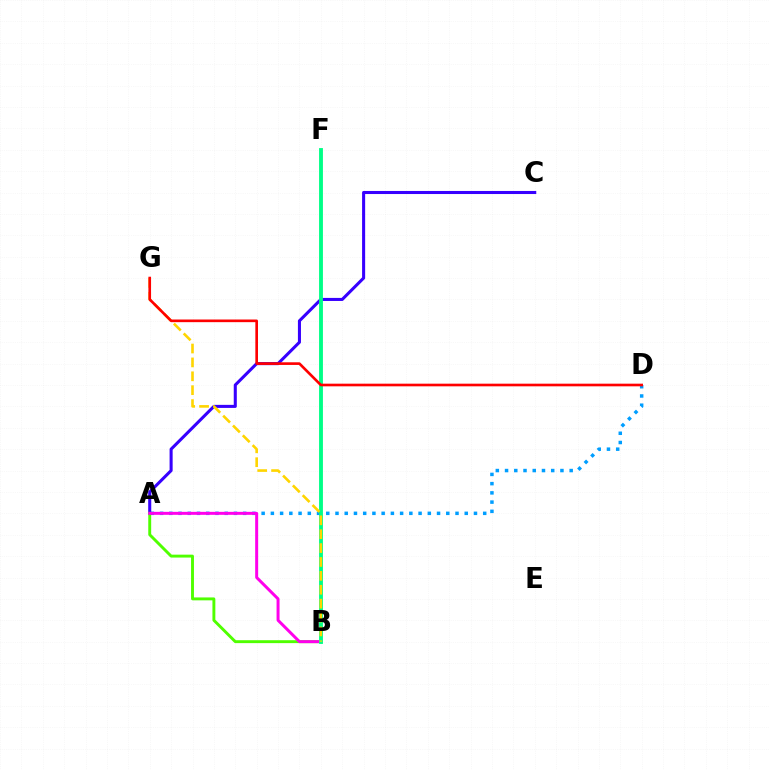{('A', 'D'): [{'color': '#009eff', 'line_style': 'dotted', 'thickness': 2.51}], ('A', 'C'): [{'color': '#3700ff', 'line_style': 'solid', 'thickness': 2.2}], ('A', 'B'): [{'color': '#4fff00', 'line_style': 'solid', 'thickness': 2.1}, {'color': '#ff00ed', 'line_style': 'solid', 'thickness': 2.15}], ('B', 'F'): [{'color': '#00ff86', 'line_style': 'solid', 'thickness': 2.78}], ('B', 'G'): [{'color': '#ffd500', 'line_style': 'dashed', 'thickness': 1.89}], ('D', 'G'): [{'color': '#ff0000', 'line_style': 'solid', 'thickness': 1.91}]}